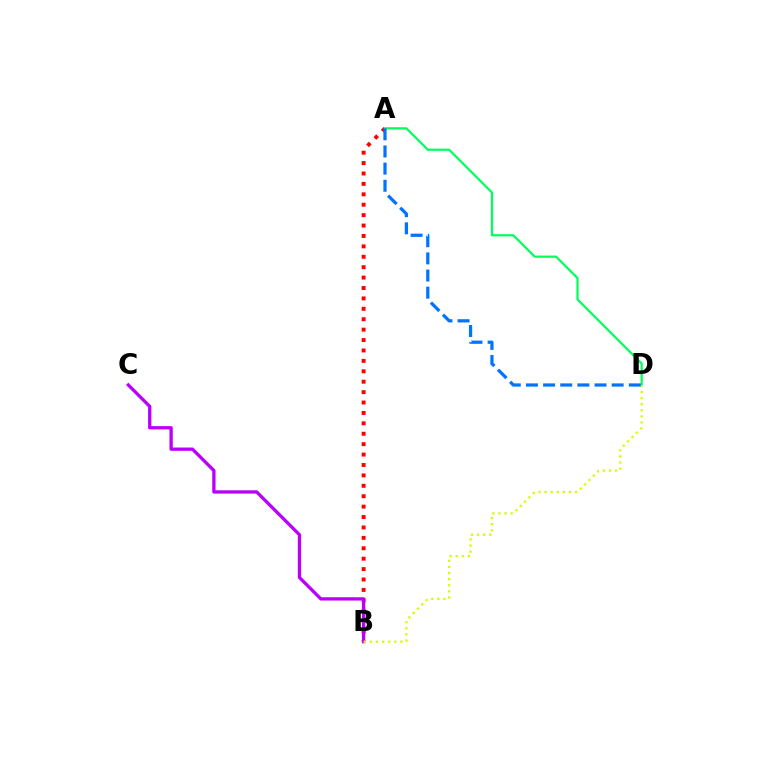{('A', 'B'): [{'color': '#ff0000', 'line_style': 'dotted', 'thickness': 2.83}], ('A', 'D'): [{'color': '#00ff5c', 'line_style': 'solid', 'thickness': 1.6}, {'color': '#0074ff', 'line_style': 'dashed', 'thickness': 2.33}], ('B', 'C'): [{'color': '#b900ff', 'line_style': 'solid', 'thickness': 2.37}], ('B', 'D'): [{'color': '#d1ff00', 'line_style': 'dotted', 'thickness': 1.66}]}